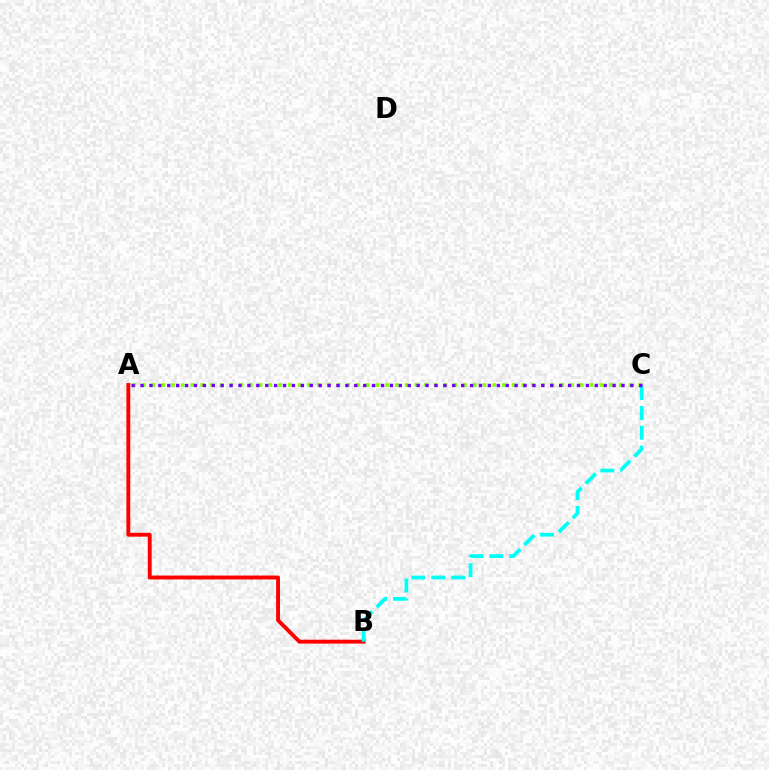{('A', 'B'): [{'color': '#ff0000', 'line_style': 'solid', 'thickness': 2.8}], ('A', 'C'): [{'color': '#84ff00', 'line_style': 'dotted', 'thickness': 2.64}, {'color': '#7200ff', 'line_style': 'dotted', 'thickness': 2.42}], ('B', 'C'): [{'color': '#00fff6', 'line_style': 'dashed', 'thickness': 2.7}]}